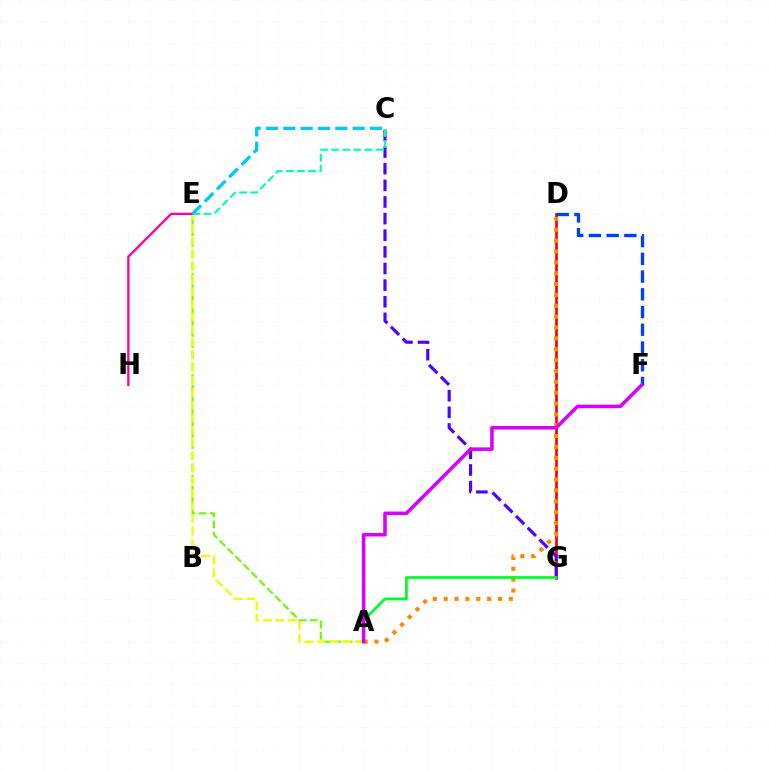{('A', 'E'): [{'color': '#66ff00', 'line_style': 'dashed', 'thickness': 1.52}, {'color': '#eeff00', 'line_style': 'dashed', 'thickness': 1.71}], ('D', 'G'): [{'color': '#ff0000', 'line_style': 'solid', 'thickness': 1.94}], ('D', 'F'): [{'color': '#003fff', 'line_style': 'dashed', 'thickness': 2.41}], ('A', 'D'): [{'color': '#ff8800', 'line_style': 'dotted', 'thickness': 2.95}], ('C', 'G'): [{'color': '#4f00ff', 'line_style': 'dashed', 'thickness': 2.26}], ('E', 'H'): [{'color': '#ff00a0', 'line_style': 'solid', 'thickness': 1.67}], ('C', 'E'): [{'color': '#00ffaf', 'line_style': 'dashed', 'thickness': 1.51}, {'color': '#00c7ff', 'line_style': 'dashed', 'thickness': 2.36}], ('A', 'G'): [{'color': '#00ff27', 'line_style': 'solid', 'thickness': 1.99}], ('A', 'F'): [{'color': '#d600ff', 'line_style': 'solid', 'thickness': 2.55}]}